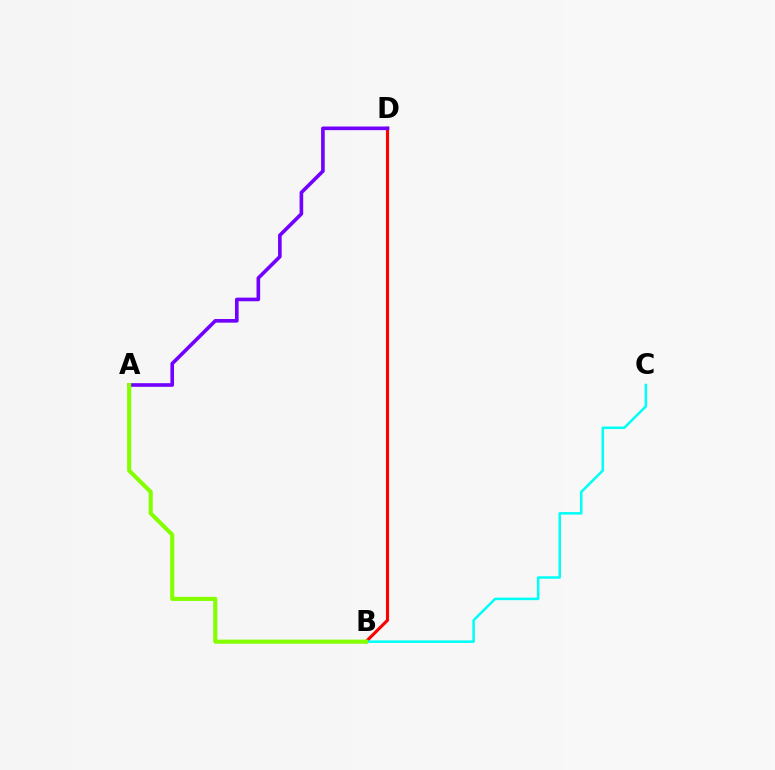{('B', 'D'): [{'color': '#ff0000', 'line_style': 'solid', 'thickness': 2.25}], ('A', 'D'): [{'color': '#7200ff', 'line_style': 'solid', 'thickness': 2.61}], ('B', 'C'): [{'color': '#00fff6', 'line_style': 'solid', 'thickness': 1.82}], ('A', 'B'): [{'color': '#84ff00', 'line_style': 'solid', 'thickness': 2.95}]}